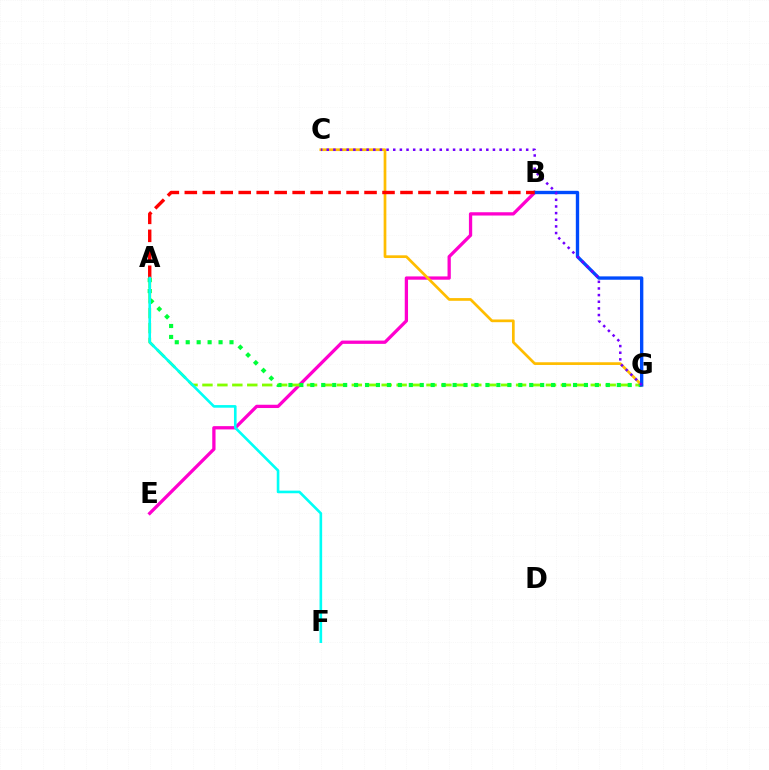{('B', 'E'): [{'color': '#ff00cf', 'line_style': 'solid', 'thickness': 2.36}], ('A', 'G'): [{'color': '#84ff00', 'line_style': 'dashed', 'thickness': 2.03}, {'color': '#00ff39', 'line_style': 'dotted', 'thickness': 2.97}], ('C', 'G'): [{'color': '#ffbd00', 'line_style': 'solid', 'thickness': 1.95}, {'color': '#7200ff', 'line_style': 'dotted', 'thickness': 1.81}], ('B', 'G'): [{'color': '#004bff', 'line_style': 'solid', 'thickness': 2.42}], ('A', 'B'): [{'color': '#ff0000', 'line_style': 'dashed', 'thickness': 2.44}], ('A', 'F'): [{'color': '#00fff6', 'line_style': 'solid', 'thickness': 1.89}]}